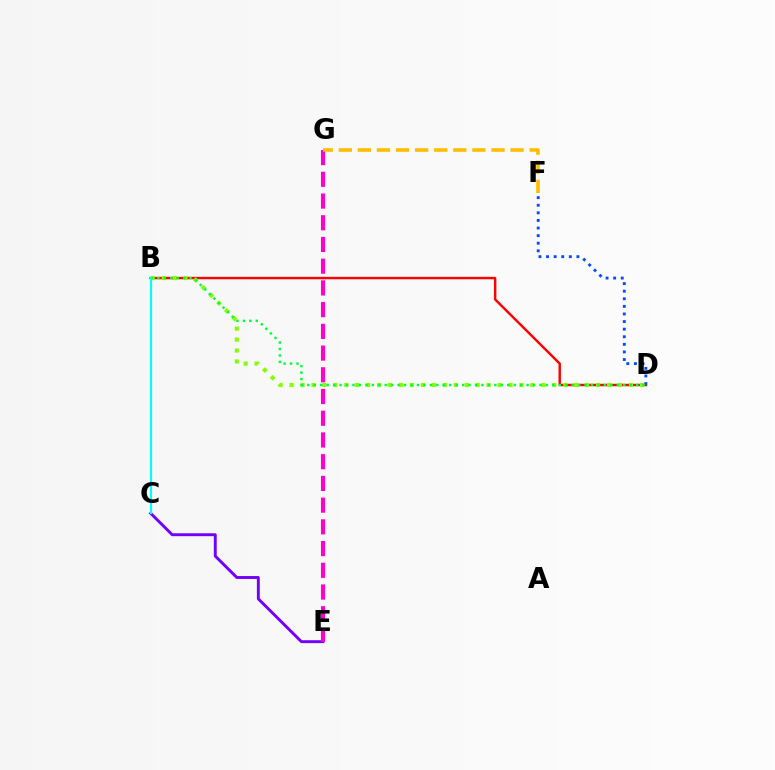{('C', 'E'): [{'color': '#7200ff', 'line_style': 'solid', 'thickness': 2.1}], ('B', 'D'): [{'color': '#ff0000', 'line_style': 'solid', 'thickness': 1.75}, {'color': '#84ff00', 'line_style': 'dotted', 'thickness': 2.97}, {'color': '#00ff39', 'line_style': 'dotted', 'thickness': 1.75}], ('E', 'G'): [{'color': '#ff00cf', 'line_style': 'dashed', 'thickness': 2.95}], ('D', 'F'): [{'color': '#004bff', 'line_style': 'dotted', 'thickness': 2.06}], ('B', 'C'): [{'color': '#00fff6', 'line_style': 'solid', 'thickness': 1.55}], ('F', 'G'): [{'color': '#ffbd00', 'line_style': 'dashed', 'thickness': 2.59}]}